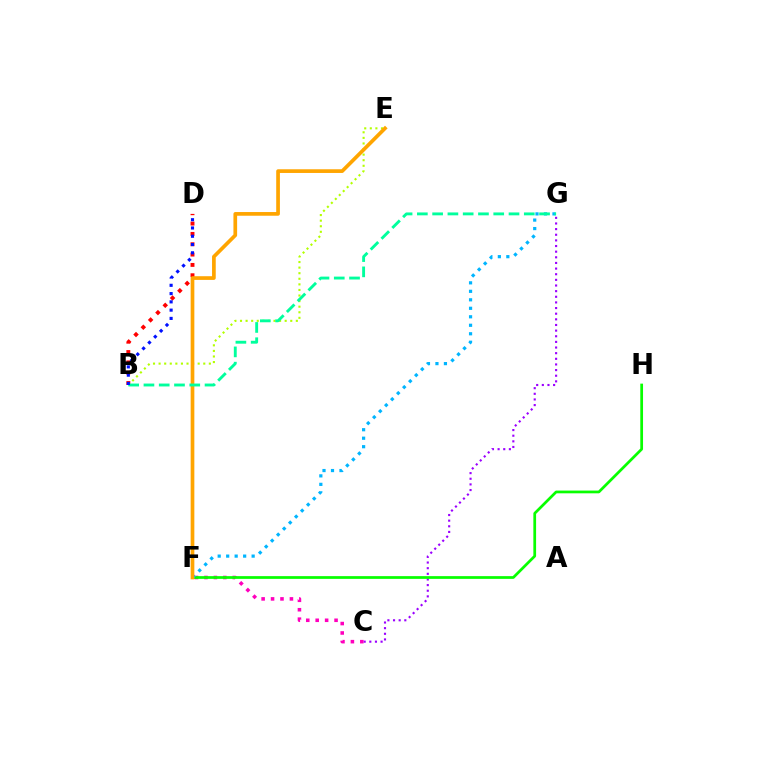{('B', 'D'): [{'color': '#ff0000', 'line_style': 'dotted', 'thickness': 2.81}, {'color': '#0010ff', 'line_style': 'dotted', 'thickness': 2.25}], ('C', 'G'): [{'color': '#9b00ff', 'line_style': 'dotted', 'thickness': 1.53}], ('C', 'F'): [{'color': '#ff00bd', 'line_style': 'dotted', 'thickness': 2.56}], ('F', 'H'): [{'color': '#08ff00', 'line_style': 'solid', 'thickness': 1.97}], ('F', 'G'): [{'color': '#00b5ff', 'line_style': 'dotted', 'thickness': 2.31}], ('B', 'E'): [{'color': '#b3ff00', 'line_style': 'dotted', 'thickness': 1.52}], ('E', 'F'): [{'color': '#ffa500', 'line_style': 'solid', 'thickness': 2.66}], ('B', 'G'): [{'color': '#00ff9d', 'line_style': 'dashed', 'thickness': 2.08}]}